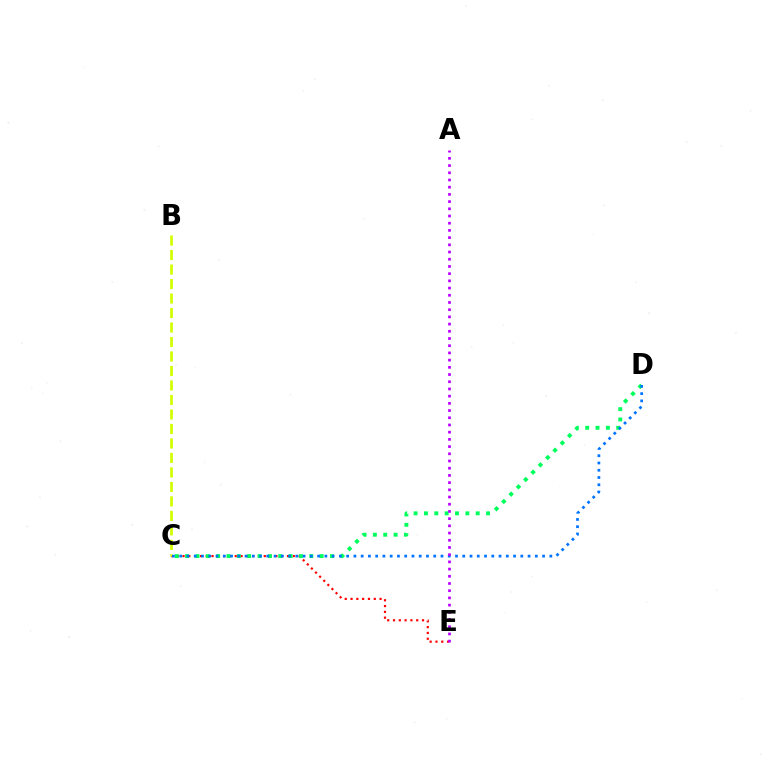{('C', 'E'): [{'color': '#ff0000', 'line_style': 'dotted', 'thickness': 1.58}], ('C', 'D'): [{'color': '#00ff5c', 'line_style': 'dotted', 'thickness': 2.81}, {'color': '#0074ff', 'line_style': 'dotted', 'thickness': 1.97}], ('B', 'C'): [{'color': '#d1ff00', 'line_style': 'dashed', 'thickness': 1.97}], ('A', 'E'): [{'color': '#b900ff', 'line_style': 'dotted', 'thickness': 1.96}]}